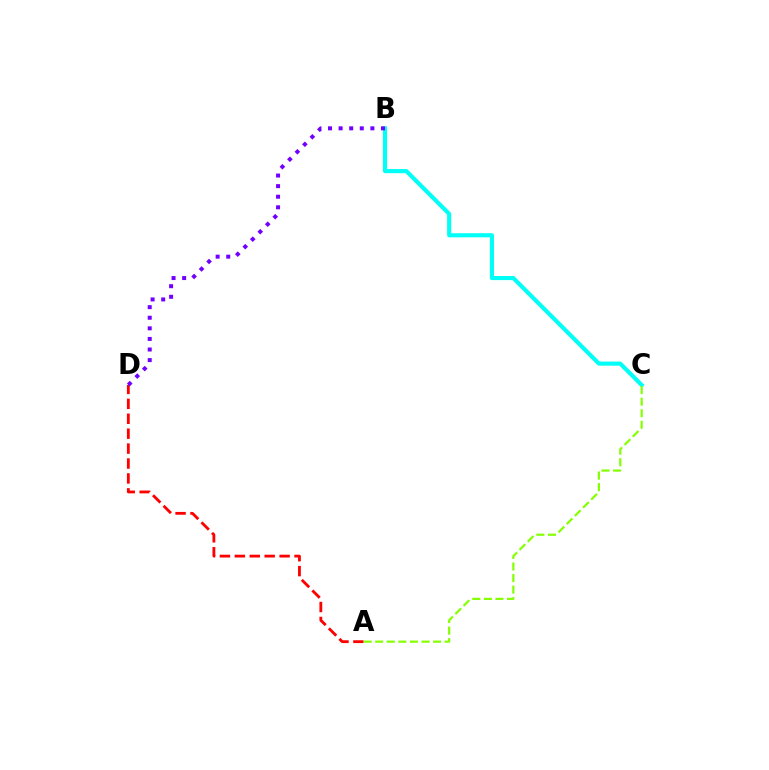{('B', 'C'): [{'color': '#00fff6', 'line_style': 'solid', 'thickness': 2.96}], ('A', 'D'): [{'color': '#ff0000', 'line_style': 'dashed', 'thickness': 2.03}], ('A', 'C'): [{'color': '#84ff00', 'line_style': 'dashed', 'thickness': 1.57}], ('B', 'D'): [{'color': '#7200ff', 'line_style': 'dotted', 'thickness': 2.88}]}